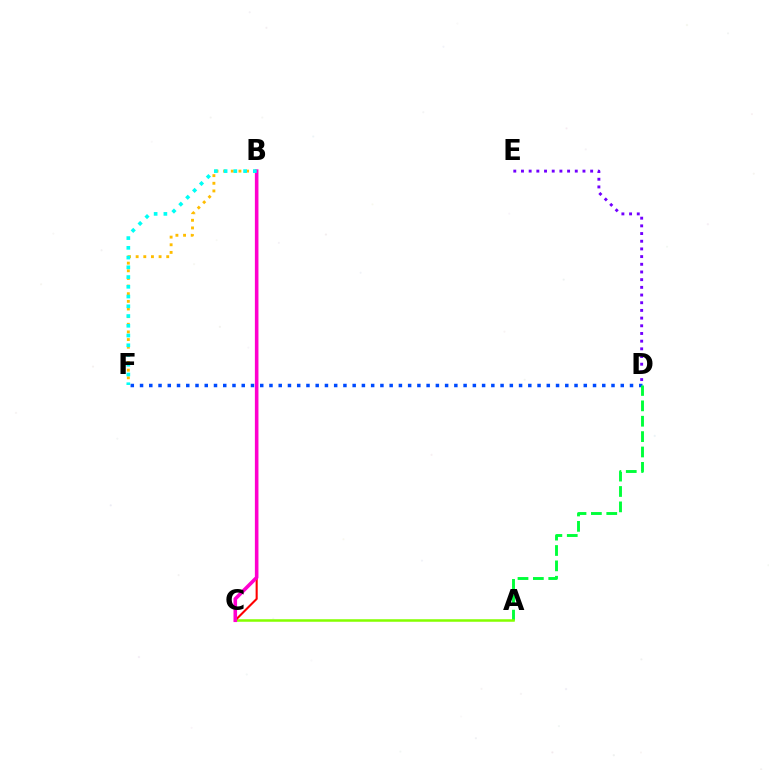{('D', 'E'): [{'color': '#7200ff', 'line_style': 'dotted', 'thickness': 2.09}], ('B', 'F'): [{'color': '#ffbd00', 'line_style': 'dotted', 'thickness': 2.08}, {'color': '#00fff6', 'line_style': 'dotted', 'thickness': 2.65}], ('D', 'F'): [{'color': '#004bff', 'line_style': 'dotted', 'thickness': 2.51}], ('A', 'D'): [{'color': '#00ff39', 'line_style': 'dashed', 'thickness': 2.09}], ('A', 'C'): [{'color': '#84ff00', 'line_style': 'solid', 'thickness': 1.82}], ('B', 'C'): [{'color': '#ff0000', 'line_style': 'solid', 'thickness': 1.51}, {'color': '#ff00cf', 'line_style': 'solid', 'thickness': 2.58}]}